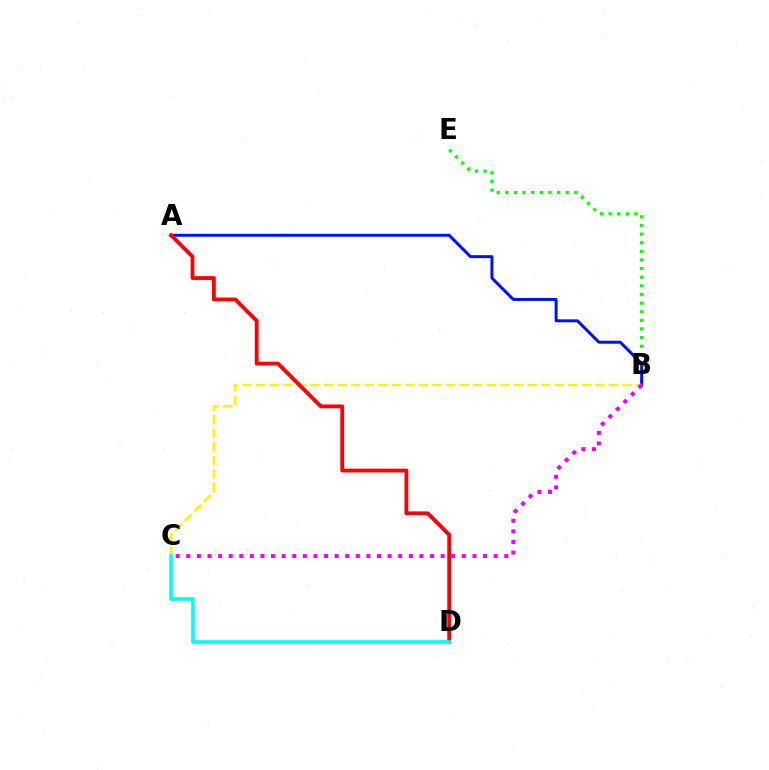{('B', 'E'): [{'color': '#08ff00', 'line_style': 'dotted', 'thickness': 2.34}], ('A', 'B'): [{'color': '#0010ff', 'line_style': 'solid', 'thickness': 2.15}], ('B', 'C'): [{'color': '#fcf500', 'line_style': 'dashed', 'thickness': 1.84}, {'color': '#ee00ff', 'line_style': 'dotted', 'thickness': 2.88}], ('A', 'D'): [{'color': '#ff0000', 'line_style': 'solid', 'thickness': 2.74}], ('C', 'D'): [{'color': '#00fff6', 'line_style': 'solid', 'thickness': 2.62}]}